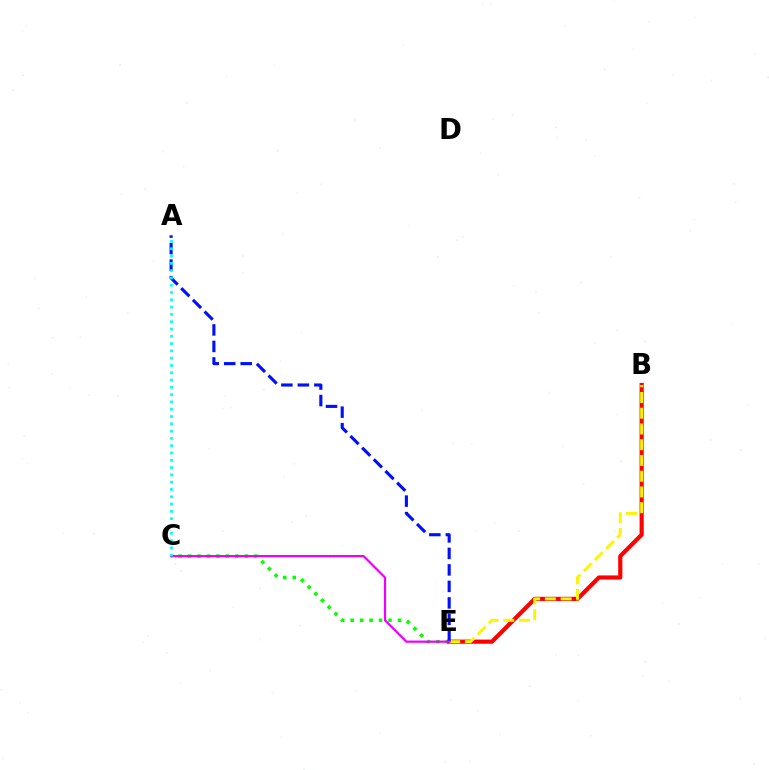{('C', 'E'): [{'color': '#08ff00', 'line_style': 'dotted', 'thickness': 2.57}, {'color': '#ee00ff', 'line_style': 'solid', 'thickness': 1.6}], ('B', 'E'): [{'color': '#ff0000', 'line_style': 'solid', 'thickness': 3.0}, {'color': '#fcf500', 'line_style': 'dashed', 'thickness': 2.14}], ('A', 'E'): [{'color': '#0010ff', 'line_style': 'dashed', 'thickness': 2.24}], ('A', 'C'): [{'color': '#00fff6', 'line_style': 'dotted', 'thickness': 1.98}]}